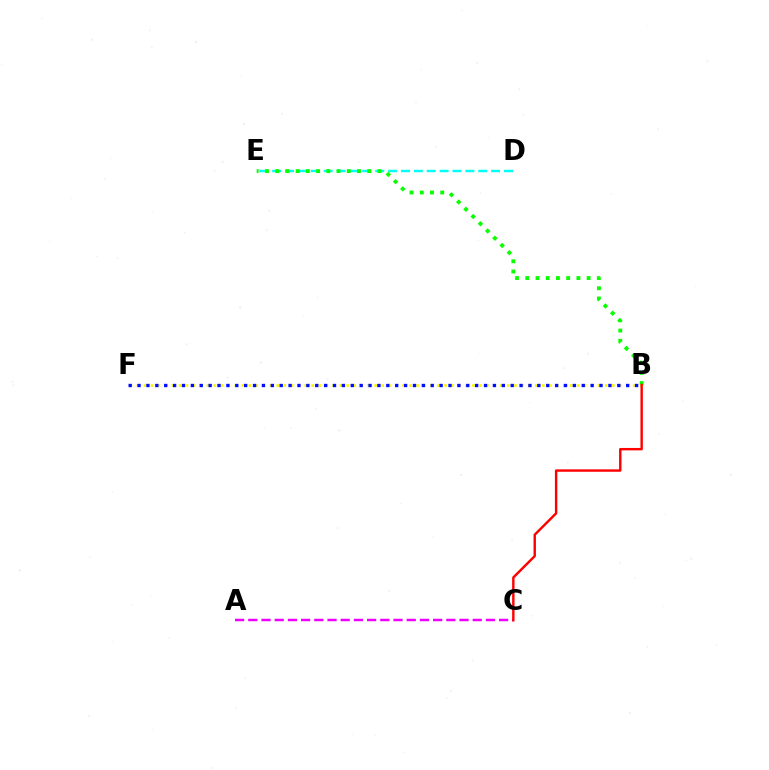{('D', 'E'): [{'color': '#00fff6', 'line_style': 'dashed', 'thickness': 1.75}], ('A', 'C'): [{'color': '#ee00ff', 'line_style': 'dashed', 'thickness': 1.79}], ('B', 'E'): [{'color': '#08ff00', 'line_style': 'dotted', 'thickness': 2.78}], ('B', 'F'): [{'color': '#fcf500', 'line_style': 'dotted', 'thickness': 1.9}, {'color': '#0010ff', 'line_style': 'dotted', 'thickness': 2.41}], ('B', 'C'): [{'color': '#ff0000', 'line_style': 'solid', 'thickness': 1.74}]}